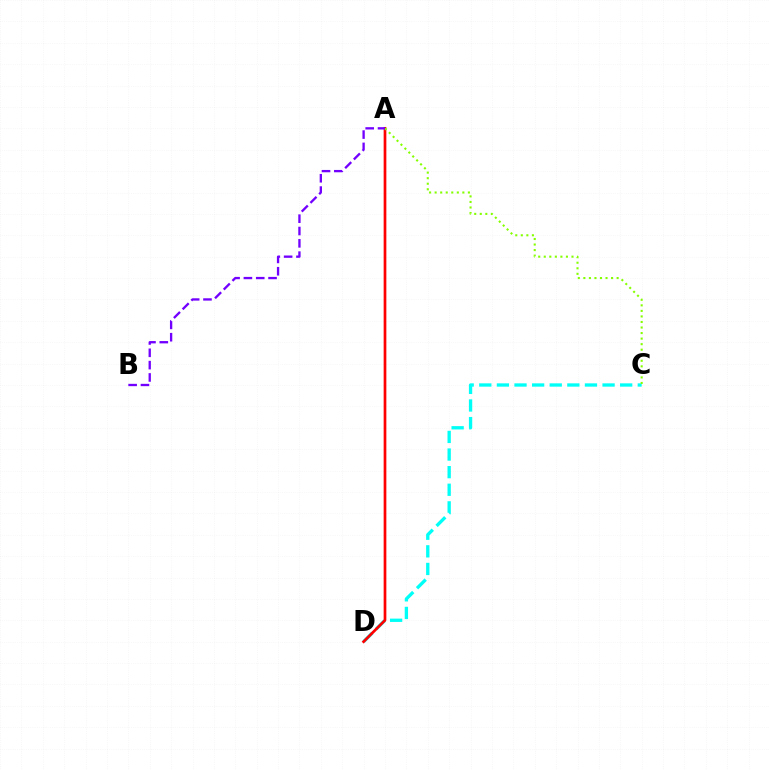{('C', 'D'): [{'color': '#00fff6', 'line_style': 'dashed', 'thickness': 2.39}], ('A', 'D'): [{'color': '#ff0000', 'line_style': 'solid', 'thickness': 1.95}], ('A', 'C'): [{'color': '#84ff00', 'line_style': 'dotted', 'thickness': 1.51}], ('A', 'B'): [{'color': '#7200ff', 'line_style': 'dashed', 'thickness': 1.67}]}